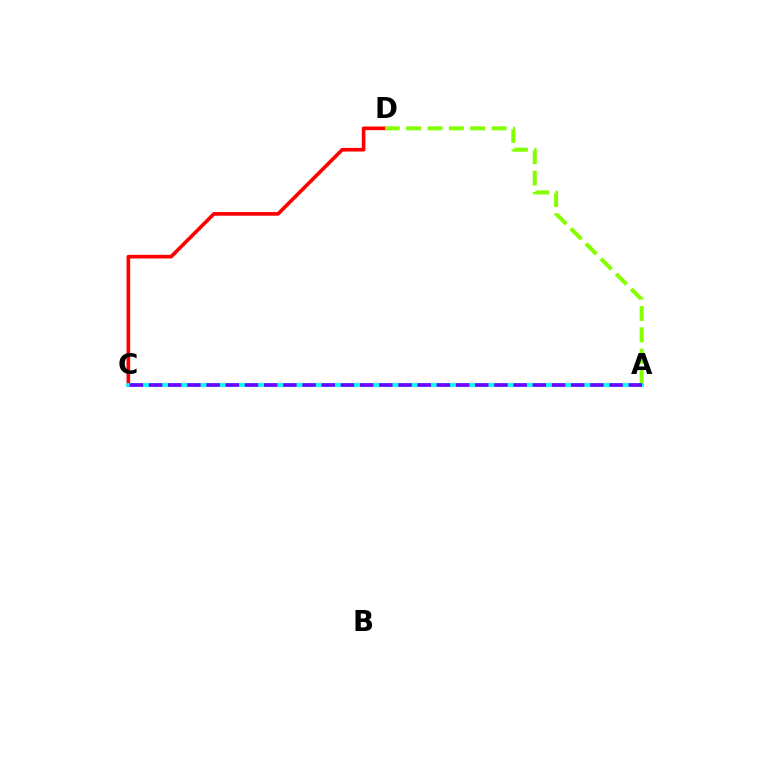{('C', 'D'): [{'color': '#ff0000', 'line_style': 'solid', 'thickness': 2.61}], ('A', 'D'): [{'color': '#84ff00', 'line_style': 'dashed', 'thickness': 2.9}], ('A', 'C'): [{'color': '#00fff6', 'line_style': 'solid', 'thickness': 2.68}, {'color': '#7200ff', 'line_style': 'dashed', 'thickness': 2.61}]}